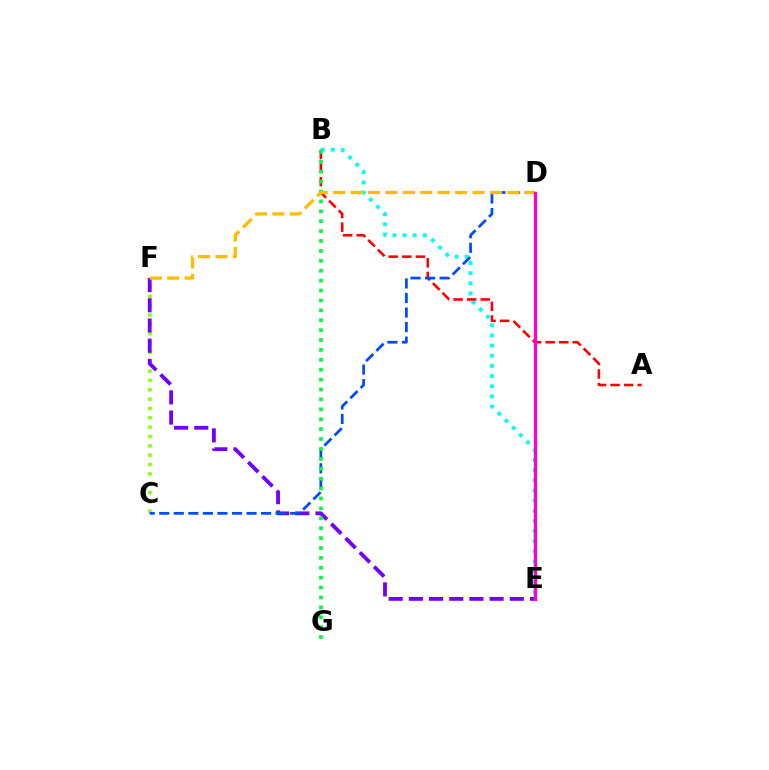{('C', 'F'): [{'color': '#84ff00', 'line_style': 'dotted', 'thickness': 2.54}], ('B', 'E'): [{'color': '#00fff6', 'line_style': 'dotted', 'thickness': 2.76}], ('A', 'B'): [{'color': '#ff0000', 'line_style': 'dashed', 'thickness': 1.85}], ('E', 'F'): [{'color': '#7200ff', 'line_style': 'dashed', 'thickness': 2.74}], ('C', 'D'): [{'color': '#004bff', 'line_style': 'dashed', 'thickness': 1.98}], ('B', 'G'): [{'color': '#00ff39', 'line_style': 'dotted', 'thickness': 2.69}], ('D', 'F'): [{'color': '#ffbd00', 'line_style': 'dashed', 'thickness': 2.37}], ('D', 'E'): [{'color': '#ff00cf', 'line_style': 'solid', 'thickness': 2.37}]}